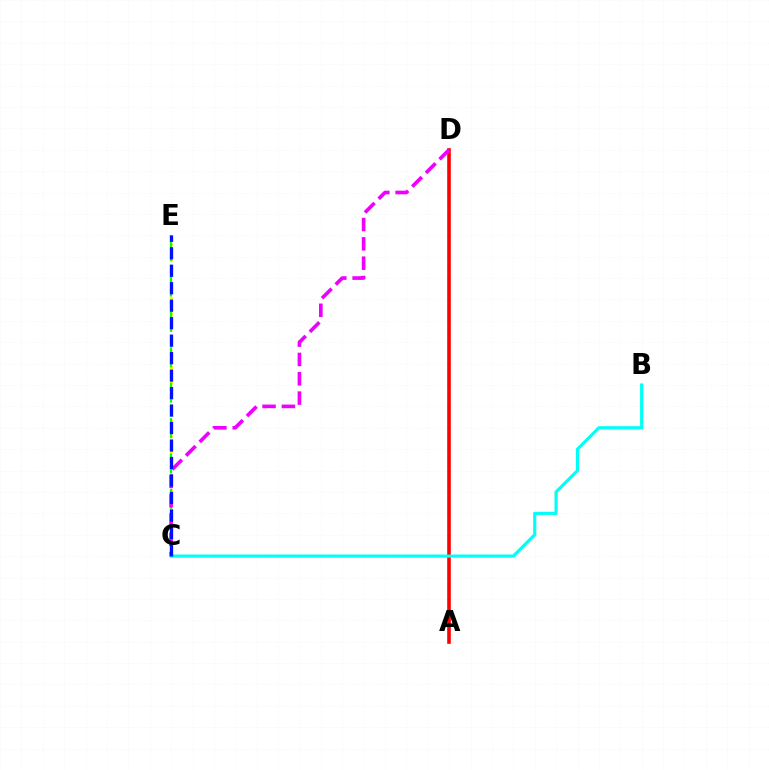{('A', 'D'): [{'color': '#ff0000', 'line_style': 'solid', 'thickness': 2.6}], ('C', 'E'): [{'color': '#fcf500', 'line_style': 'dotted', 'thickness': 2.09}, {'color': '#08ff00', 'line_style': 'dashed', 'thickness': 1.6}, {'color': '#0010ff', 'line_style': 'dashed', 'thickness': 2.37}], ('C', 'D'): [{'color': '#ee00ff', 'line_style': 'dashed', 'thickness': 2.63}], ('B', 'C'): [{'color': '#00fff6', 'line_style': 'solid', 'thickness': 2.28}]}